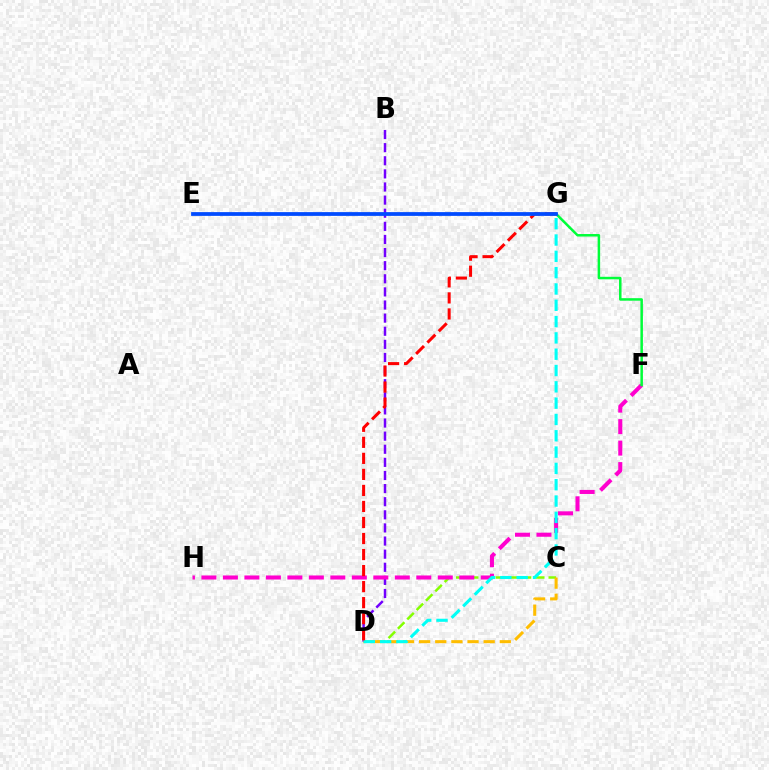{('C', 'D'): [{'color': '#84ff00', 'line_style': 'dashed', 'thickness': 1.8}, {'color': '#ffbd00', 'line_style': 'dashed', 'thickness': 2.19}], ('B', 'D'): [{'color': '#7200ff', 'line_style': 'dashed', 'thickness': 1.78}], ('F', 'H'): [{'color': '#ff00cf', 'line_style': 'dashed', 'thickness': 2.92}], ('D', 'G'): [{'color': '#00fff6', 'line_style': 'dashed', 'thickness': 2.22}, {'color': '#ff0000', 'line_style': 'dashed', 'thickness': 2.18}], ('F', 'G'): [{'color': '#00ff39', 'line_style': 'solid', 'thickness': 1.8}], ('E', 'G'): [{'color': '#004bff', 'line_style': 'solid', 'thickness': 2.71}]}